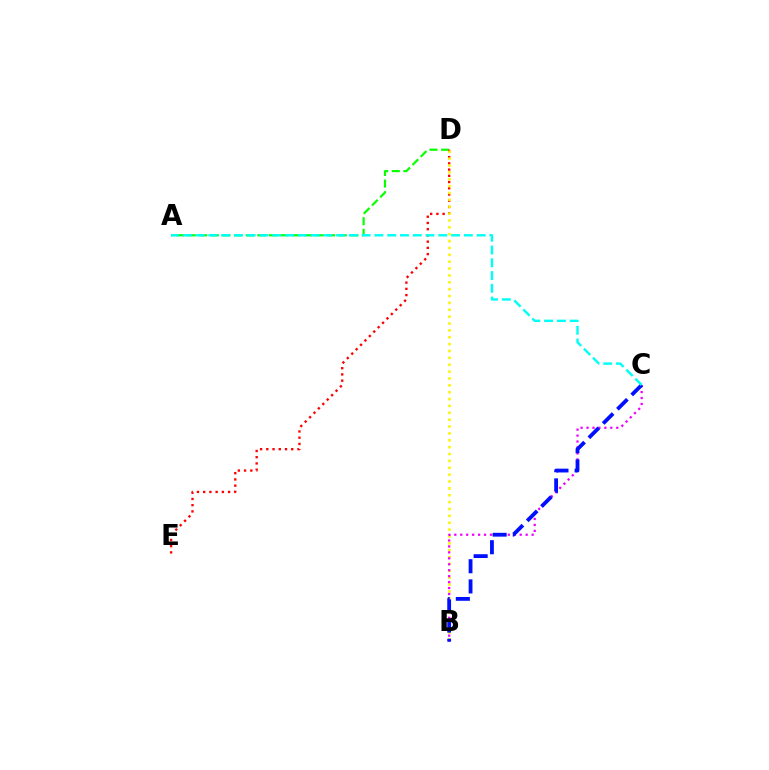{('A', 'D'): [{'color': '#08ff00', 'line_style': 'dashed', 'thickness': 1.58}], ('D', 'E'): [{'color': '#ff0000', 'line_style': 'dotted', 'thickness': 1.69}], ('B', 'D'): [{'color': '#fcf500', 'line_style': 'dotted', 'thickness': 1.87}], ('B', 'C'): [{'color': '#ee00ff', 'line_style': 'dotted', 'thickness': 1.62}, {'color': '#0010ff', 'line_style': 'dashed', 'thickness': 2.74}], ('A', 'C'): [{'color': '#00fff6', 'line_style': 'dashed', 'thickness': 1.74}]}